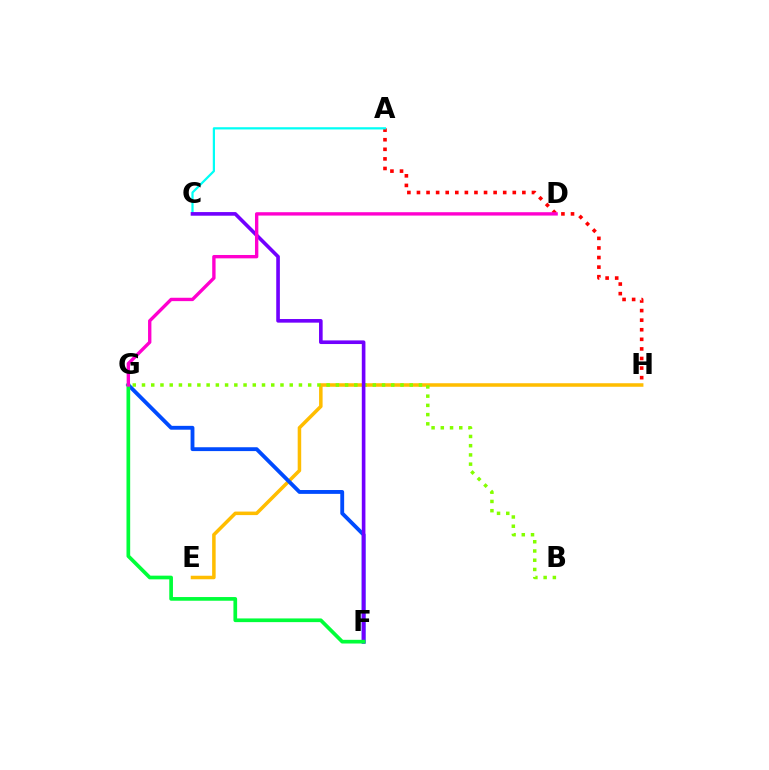{('A', 'H'): [{'color': '#ff0000', 'line_style': 'dotted', 'thickness': 2.6}], ('A', 'C'): [{'color': '#00fff6', 'line_style': 'solid', 'thickness': 1.6}], ('E', 'H'): [{'color': '#ffbd00', 'line_style': 'solid', 'thickness': 2.53}], ('B', 'G'): [{'color': '#84ff00', 'line_style': 'dotted', 'thickness': 2.51}], ('F', 'G'): [{'color': '#004bff', 'line_style': 'solid', 'thickness': 2.77}, {'color': '#00ff39', 'line_style': 'solid', 'thickness': 2.66}], ('C', 'F'): [{'color': '#7200ff', 'line_style': 'solid', 'thickness': 2.61}], ('D', 'G'): [{'color': '#ff00cf', 'line_style': 'solid', 'thickness': 2.42}]}